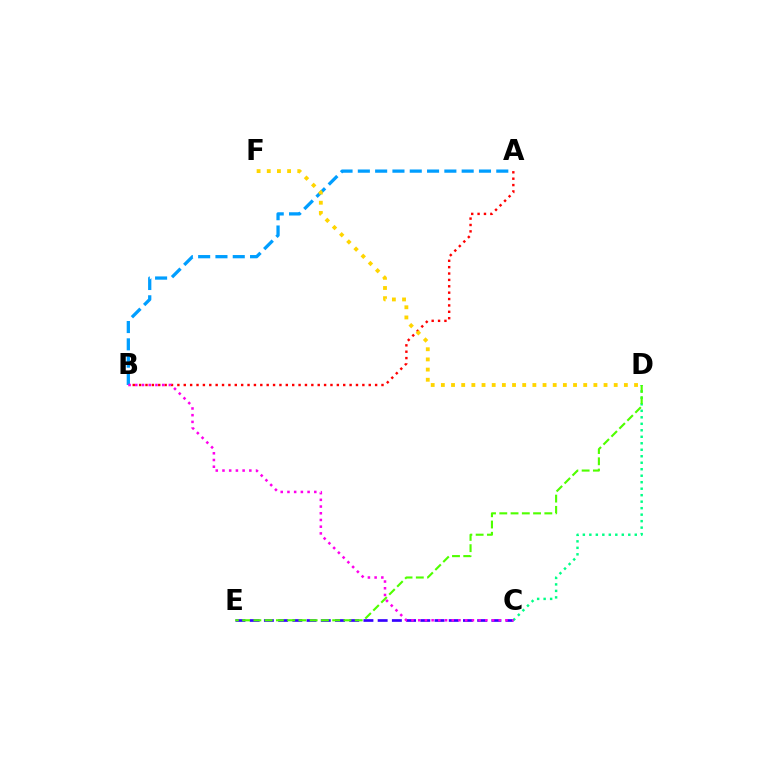{('A', 'B'): [{'color': '#ff0000', 'line_style': 'dotted', 'thickness': 1.73}, {'color': '#009eff', 'line_style': 'dashed', 'thickness': 2.35}], ('C', 'D'): [{'color': '#00ff86', 'line_style': 'dotted', 'thickness': 1.76}], ('C', 'E'): [{'color': '#3700ff', 'line_style': 'dashed', 'thickness': 1.93}], ('D', 'F'): [{'color': '#ffd500', 'line_style': 'dotted', 'thickness': 2.76}], ('B', 'C'): [{'color': '#ff00ed', 'line_style': 'dotted', 'thickness': 1.82}], ('D', 'E'): [{'color': '#4fff00', 'line_style': 'dashed', 'thickness': 1.53}]}